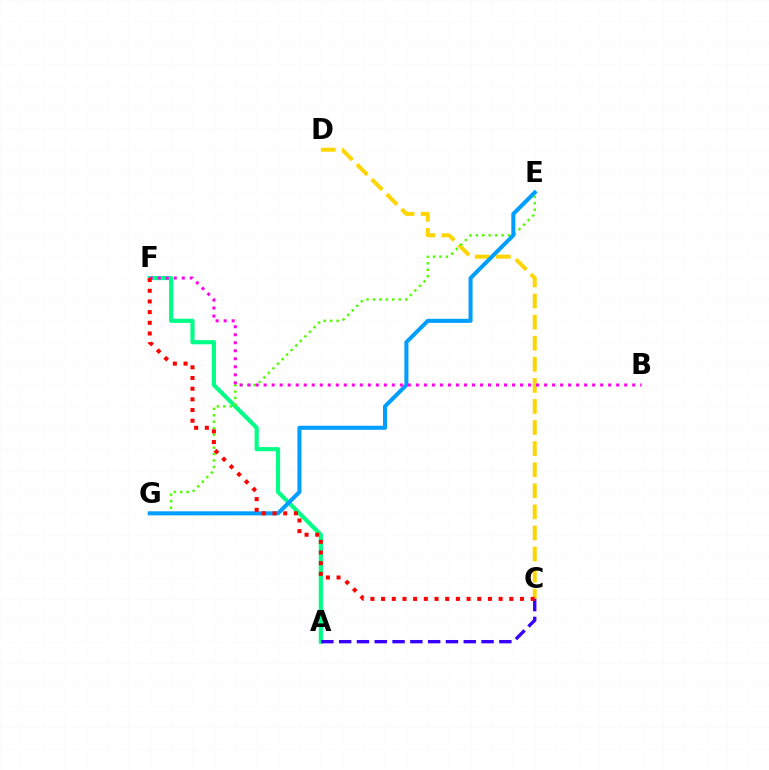{('A', 'F'): [{'color': '#00ff86', 'line_style': 'solid', 'thickness': 2.99}], ('C', 'D'): [{'color': '#ffd500', 'line_style': 'dashed', 'thickness': 2.86}], ('E', 'G'): [{'color': '#4fff00', 'line_style': 'dotted', 'thickness': 1.75}, {'color': '#009eff', 'line_style': 'solid', 'thickness': 2.91}], ('A', 'C'): [{'color': '#3700ff', 'line_style': 'dashed', 'thickness': 2.42}], ('B', 'F'): [{'color': '#ff00ed', 'line_style': 'dotted', 'thickness': 2.18}], ('C', 'F'): [{'color': '#ff0000', 'line_style': 'dotted', 'thickness': 2.9}]}